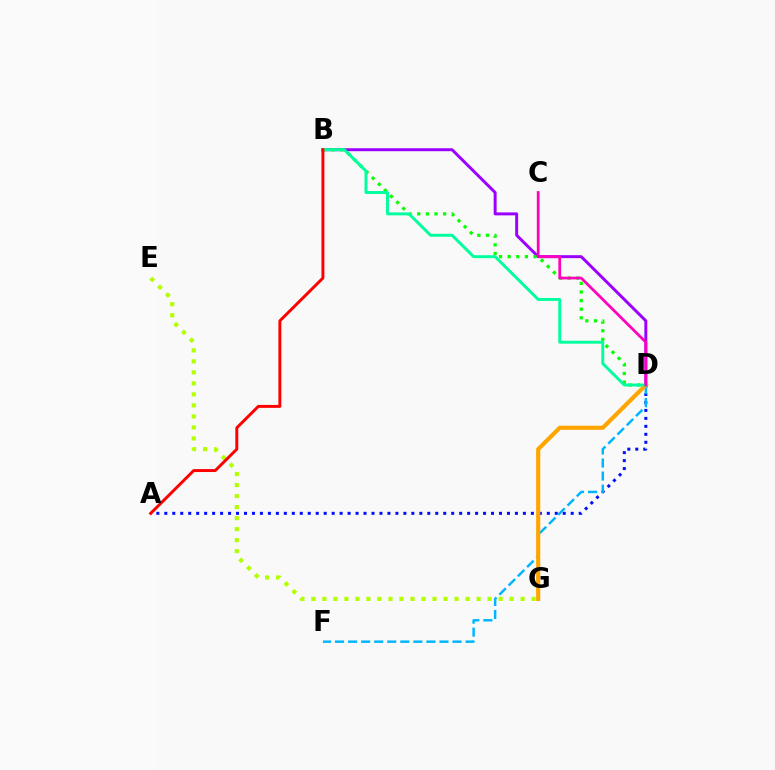{('B', 'D'): [{'color': '#9b00ff', 'line_style': 'solid', 'thickness': 2.13}, {'color': '#08ff00', 'line_style': 'dotted', 'thickness': 2.34}, {'color': '#00ff9d', 'line_style': 'solid', 'thickness': 2.11}], ('E', 'G'): [{'color': '#b3ff00', 'line_style': 'dotted', 'thickness': 2.99}], ('A', 'D'): [{'color': '#0010ff', 'line_style': 'dotted', 'thickness': 2.17}], ('D', 'F'): [{'color': '#00b5ff', 'line_style': 'dashed', 'thickness': 1.77}], ('D', 'G'): [{'color': '#ffa500', 'line_style': 'solid', 'thickness': 2.97}], ('C', 'D'): [{'color': '#ff00bd', 'line_style': 'solid', 'thickness': 1.97}], ('A', 'B'): [{'color': '#ff0000', 'line_style': 'solid', 'thickness': 2.12}]}